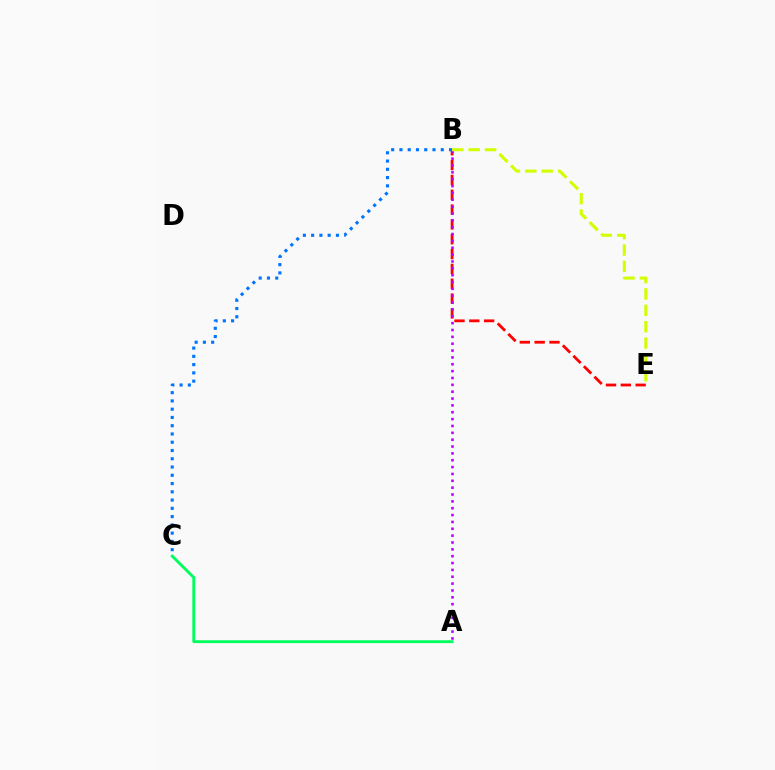{('B', 'E'): [{'color': '#ff0000', 'line_style': 'dashed', 'thickness': 2.01}, {'color': '#d1ff00', 'line_style': 'dashed', 'thickness': 2.22}], ('A', 'B'): [{'color': '#b900ff', 'line_style': 'dotted', 'thickness': 1.86}], ('B', 'C'): [{'color': '#0074ff', 'line_style': 'dotted', 'thickness': 2.24}], ('A', 'C'): [{'color': '#00ff5c', 'line_style': 'solid', 'thickness': 2.04}]}